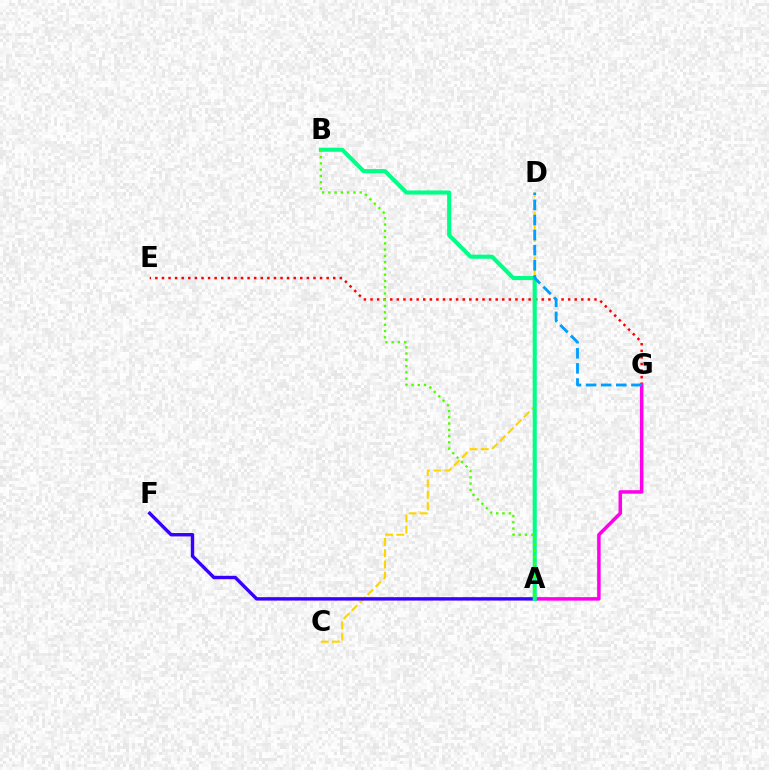{('E', 'G'): [{'color': '#ff0000', 'line_style': 'dotted', 'thickness': 1.79}], ('C', 'D'): [{'color': '#ffd500', 'line_style': 'dashed', 'thickness': 1.53}], ('A', 'F'): [{'color': '#3700ff', 'line_style': 'solid', 'thickness': 2.45}], ('A', 'G'): [{'color': '#ff00ed', 'line_style': 'solid', 'thickness': 2.53}], ('A', 'B'): [{'color': '#00ff86', 'line_style': 'solid', 'thickness': 2.95}, {'color': '#4fff00', 'line_style': 'dotted', 'thickness': 1.7}], ('D', 'G'): [{'color': '#009eff', 'line_style': 'dashed', 'thickness': 2.05}]}